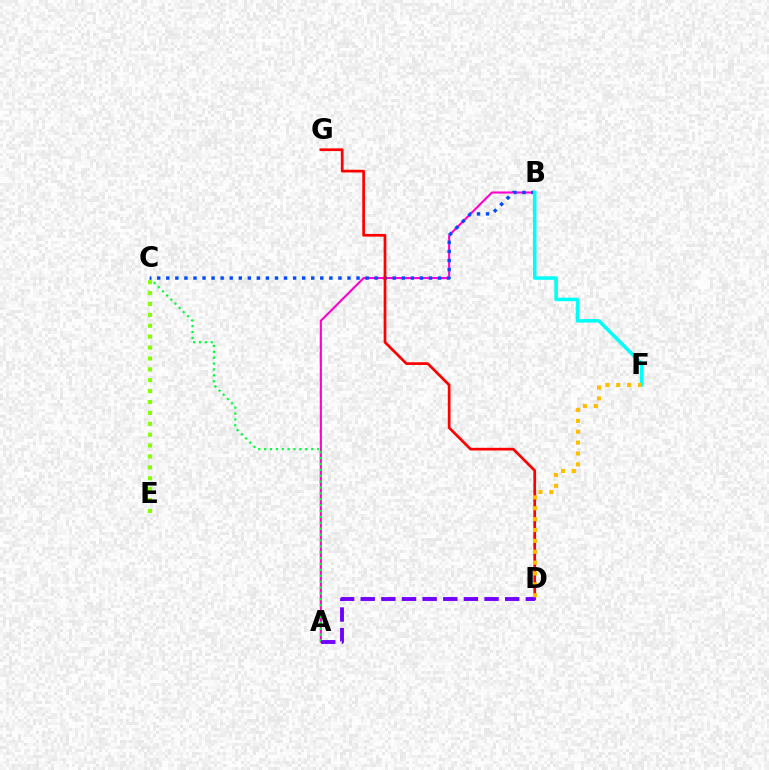{('A', 'B'): [{'color': '#ff00cf', 'line_style': 'solid', 'thickness': 1.52}], ('A', 'C'): [{'color': '#00ff39', 'line_style': 'dotted', 'thickness': 1.6}], ('B', 'C'): [{'color': '#004bff', 'line_style': 'dotted', 'thickness': 2.46}], ('D', 'G'): [{'color': '#ff0000', 'line_style': 'solid', 'thickness': 1.95}], ('C', 'E'): [{'color': '#84ff00', 'line_style': 'dotted', 'thickness': 2.96}], ('B', 'F'): [{'color': '#00fff6', 'line_style': 'solid', 'thickness': 2.53}], ('A', 'D'): [{'color': '#7200ff', 'line_style': 'dashed', 'thickness': 2.8}], ('D', 'F'): [{'color': '#ffbd00', 'line_style': 'dotted', 'thickness': 2.95}]}